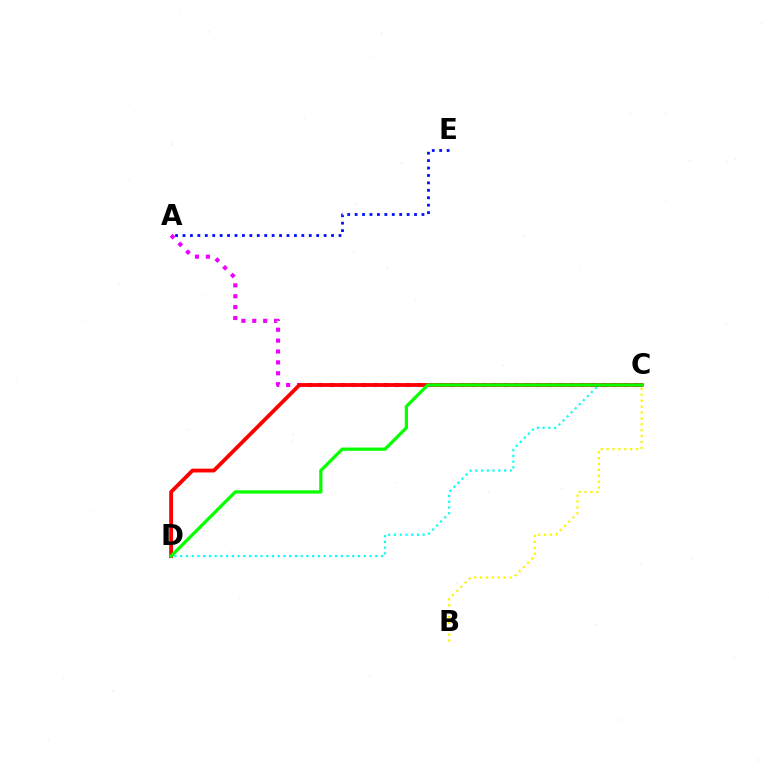{('A', 'C'): [{'color': '#ee00ff', 'line_style': 'dotted', 'thickness': 2.96}], ('C', 'D'): [{'color': '#00fff6', 'line_style': 'dotted', 'thickness': 1.56}, {'color': '#ff0000', 'line_style': 'solid', 'thickness': 2.74}, {'color': '#08ff00', 'line_style': 'solid', 'thickness': 2.34}], ('A', 'E'): [{'color': '#0010ff', 'line_style': 'dotted', 'thickness': 2.02}], ('B', 'C'): [{'color': '#fcf500', 'line_style': 'dotted', 'thickness': 1.6}]}